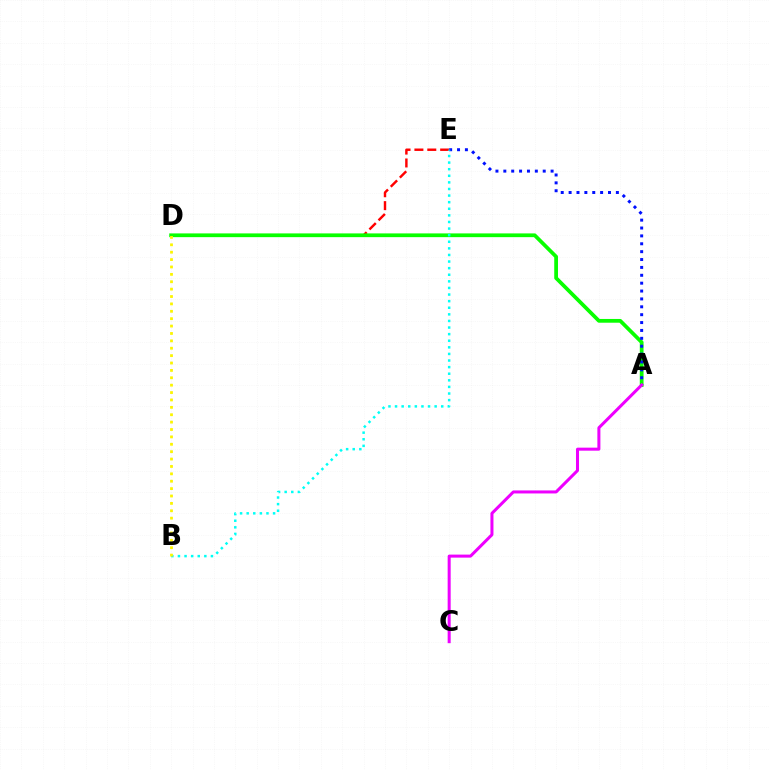{('D', 'E'): [{'color': '#ff0000', 'line_style': 'dashed', 'thickness': 1.75}], ('A', 'D'): [{'color': '#08ff00', 'line_style': 'solid', 'thickness': 2.7}], ('A', 'E'): [{'color': '#0010ff', 'line_style': 'dotted', 'thickness': 2.14}], ('A', 'C'): [{'color': '#ee00ff', 'line_style': 'solid', 'thickness': 2.18}], ('B', 'E'): [{'color': '#00fff6', 'line_style': 'dotted', 'thickness': 1.79}], ('B', 'D'): [{'color': '#fcf500', 'line_style': 'dotted', 'thickness': 2.01}]}